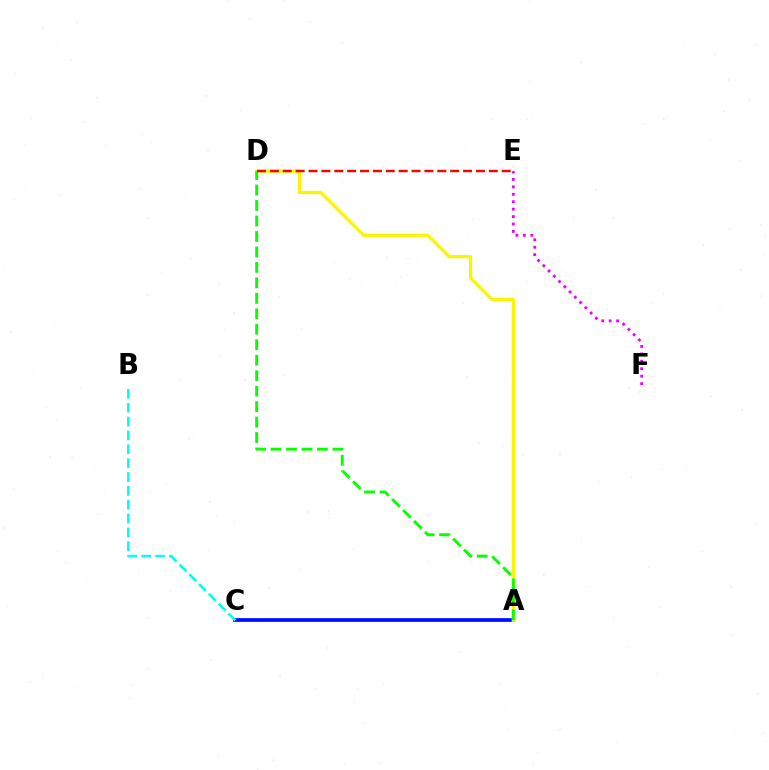{('A', 'C'): [{'color': '#0010ff', 'line_style': 'solid', 'thickness': 2.69}], ('E', 'F'): [{'color': '#ee00ff', 'line_style': 'dotted', 'thickness': 2.02}], ('A', 'D'): [{'color': '#fcf500', 'line_style': 'solid', 'thickness': 2.34}, {'color': '#08ff00', 'line_style': 'dashed', 'thickness': 2.1}], ('D', 'E'): [{'color': '#ff0000', 'line_style': 'dashed', 'thickness': 1.75}], ('B', 'C'): [{'color': '#00fff6', 'line_style': 'dashed', 'thickness': 1.88}]}